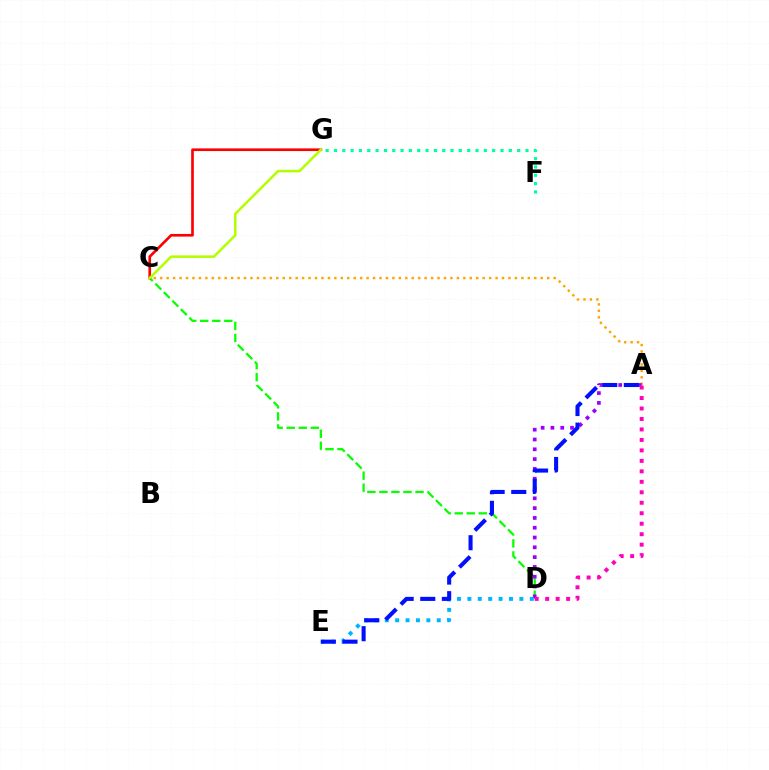{('A', 'C'): [{'color': '#ffa500', 'line_style': 'dotted', 'thickness': 1.75}], ('C', 'D'): [{'color': '#08ff00', 'line_style': 'dashed', 'thickness': 1.63}], ('A', 'D'): [{'color': '#9b00ff', 'line_style': 'dotted', 'thickness': 2.66}, {'color': '#ff00bd', 'line_style': 'dotted', 'thickness': 2.85}], ('D', 'E'): [{'color': '#00b5ff', 'line_style': 'dotted', 'thickness': 2.83}], ('A', 'E'): [{'color': '#0010ff', 'line_style': 'dashed', 'thickness': 2.94}], ('F', 'G'): [{'color': '#00ff9d', 'line_style': 'dotted', 'thickness': 2.26}], ('C', 'G'): [{'color': '#ff0000', 'line_style': 'solid', 'thickness': 1.92}, {'color': '#b3ff00', 'line_style': 'solid', 'thickness': 1.83}]}